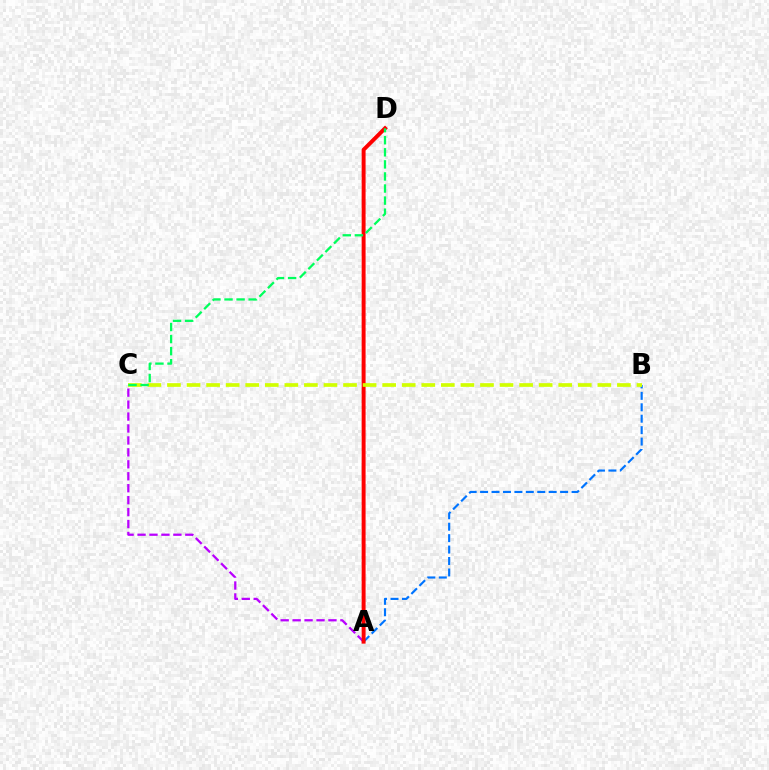{('A', 'B'): [{'color': '#0074ff', 'line_style': 'dashed', 'thickness': 1.55}], ('A', 'C'): [{'color': '#b900ff', 'line_style': 'dashed', 'thickness': 1.62}], ('A', 'D'): [{'color': '#ff0000', 'line_style': 'solid', 'thickness': 2.83}], ('B', 'C'): [{'color': '#d1ff00', 'line_style': 'dashed', 'thickness': 2.66}], ('C', 'D'): [{'color': '#00ff5c', 'line_style': 'dashed', 'thickness': 1.64}]}